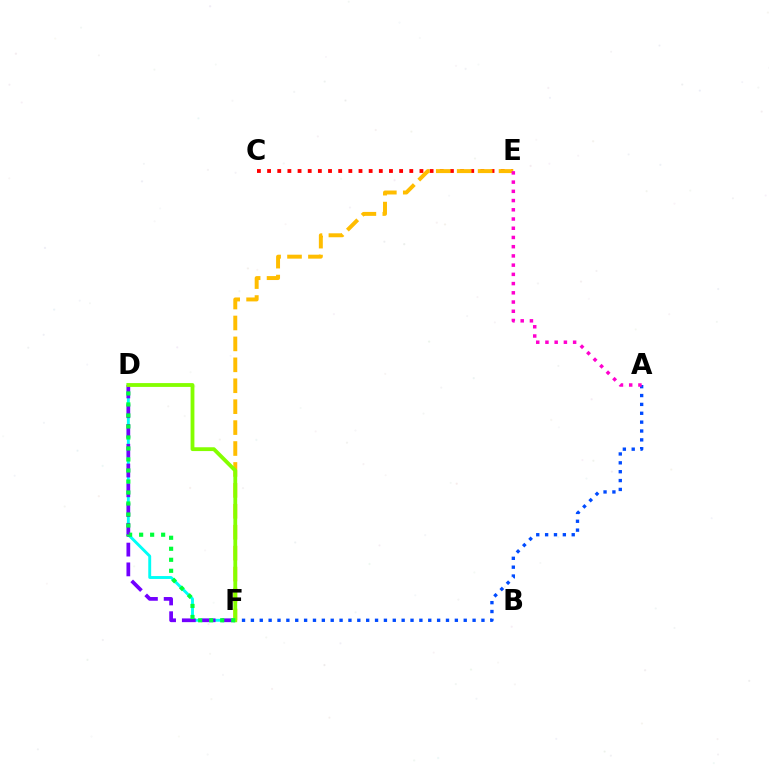{('D', 'F'): [{'color': '#00fff6', 'line_style': 'solid', 'thickness': 2.09}, {'color': '#7200ff', 'line_style': 'dashed', 'thickness': 2.69}, {'color': '#84ff00', 'line_style': 'solid', 'thickness': 2.75}, {'color': '#00ff39', 'line_style': 'dotted', 'thickness': 2.99}], ('C', 'E'): [{'color': '#ff0000', 'line_style': 'dotted', 'thickness': 2.76}], ('A', 'F'): [{'color': '#004bff', 'line_style': 'dotted', 'thickness': 2.41}], ('E', 'F'): [{'color': '#ffbd00', 'line_style': 'dashed', 'thickness': 2.84}], ('A', 'E'): [{'color': '#ff00cf', 'line_style': 'dotted', 'thickness': 2.51}]}